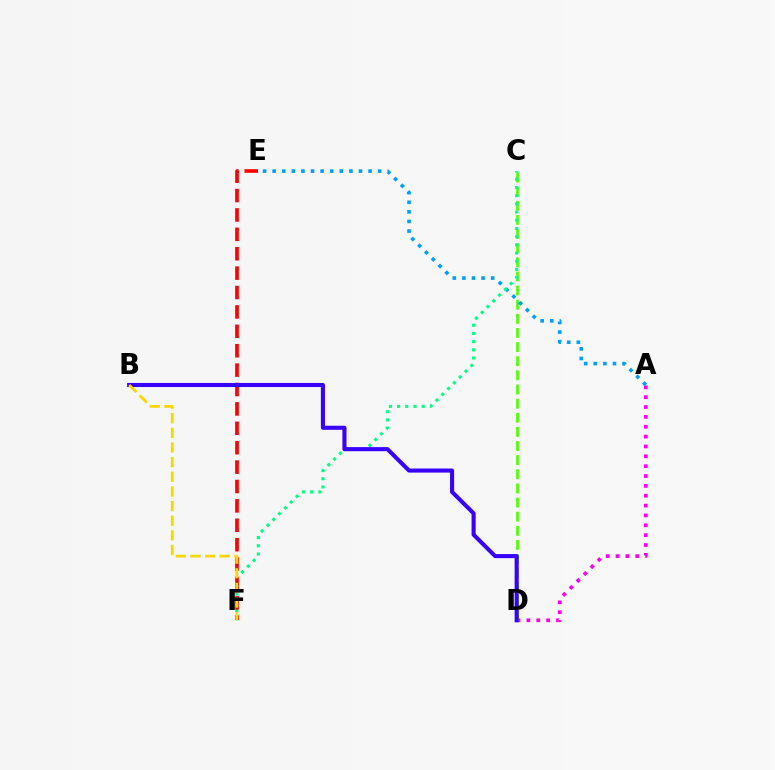{('A', 'D'): [{'color': '#ff00ed', 'line_style': 'dotted', 'thickness': 2.68}], ('C', 'D'): [{'color': '#4fff00', 'line_style': 'dashed', 'thickness': 1.92}], ('A', 'E'): [{'color': '#009eff', 'line_style': 'dotted', 'thickness': 2.61}], ('C', 'F'): [{'color': '#00ff86', 'line_style': 'dotted', 'thickness': 2.23}], ('E', 'F'): [{'color': '#ff0000', 'line_style': 'dashed', 'thickness': 2.63}], ('B', 'D'): [{'color': '#3700ff', 'line_style': 'solid', 'thickness': 2.94}], ('B', 'F'): [{'color': '#ffd500', 'line_style': 'dashed', 'thickness': 1.99}]}